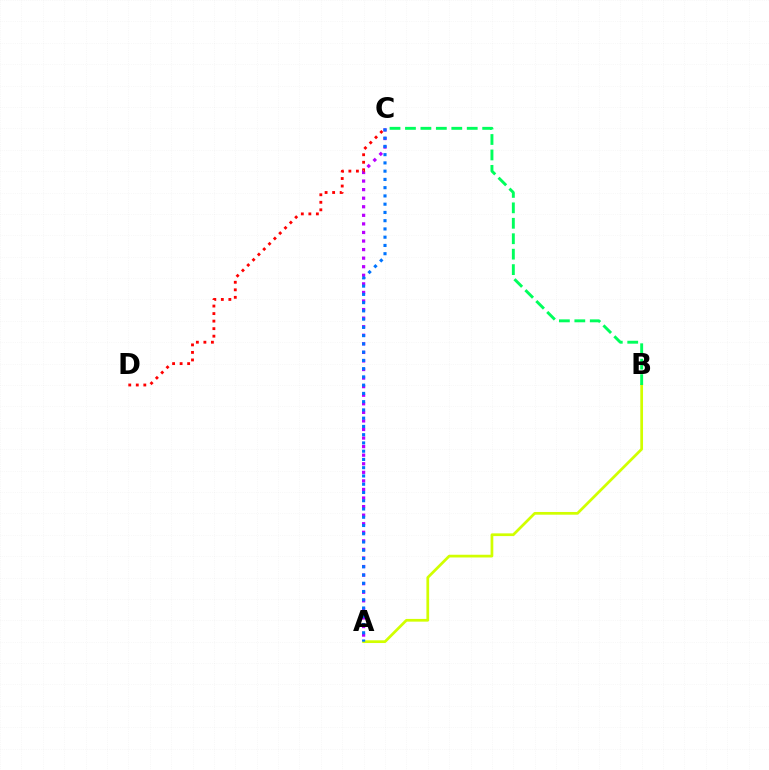{('A', 'B'): [{'color': '#d1ff00', 'line_style': 'solid', 'thickness': 1.96}], ('A', 'C'): [{'color': '#b900ff', 'line_style': 'dotted', 'thickness': 2.33}, {'color': '#0074ff', 'line_style': 'dotted', 'thickness': 2.24}], ('C', 'D'): [{'color': '#ff0000', 'line_style': 'dotted', 'thickness': 2.05}], ('B', 'C'): [{'color': '#00ff5c', 'line_style': 'dashed', 'thickness': 2.1}]}